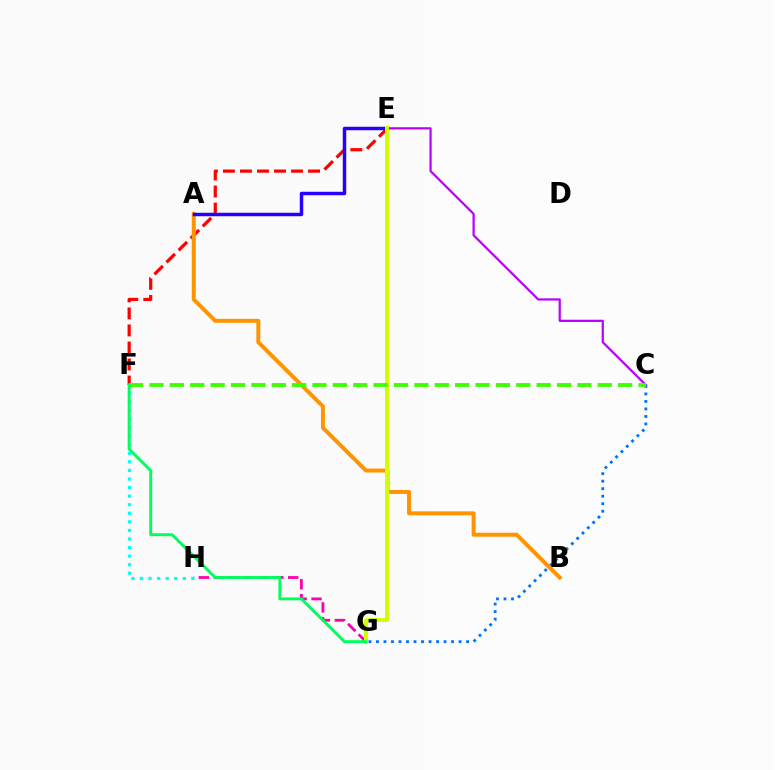{('C', 'E'): [{'color': '#b900ff', 'line_style': 'solid', 'thickness': 1.6}], ('E', 'F'): [{'color': '#ff0000', 'line_style': 'dashed', 'thickness': 2.31}], ('C', 'G'): [{'color': '#0074ff', 'line_style': 'dotted', 'thickness': 2.04}], ('A', 'B'): [{'color': '#ff9400', 'line_style': 'solid', 'thickness': 2.86}], ('A', 'E'): [{'color': '#2500ff', 'line_style': 'solid', 'thickness': 2.5}], ('G', 'H'): [{'color': '#ff00ac', 'line_style': 'dashed', 'thickness': 2.02}], ('F', 'H'): [{'color': '#00fff6', 'line_style': 'dotted', 'thickness': 2.33}], ('E', 'G'): [{'color': '#d1ff00', 'line_style': 'solid', 'thickness': 2.86}], ('C', 'F'): [{'color': '#3dff00', 'line_style': 'dashed', 'thickness': 2.77}], ('F', 'G'): [{'color': '#00ff5c', 'line_style': 'solid', 'thickness': 2.11}]}